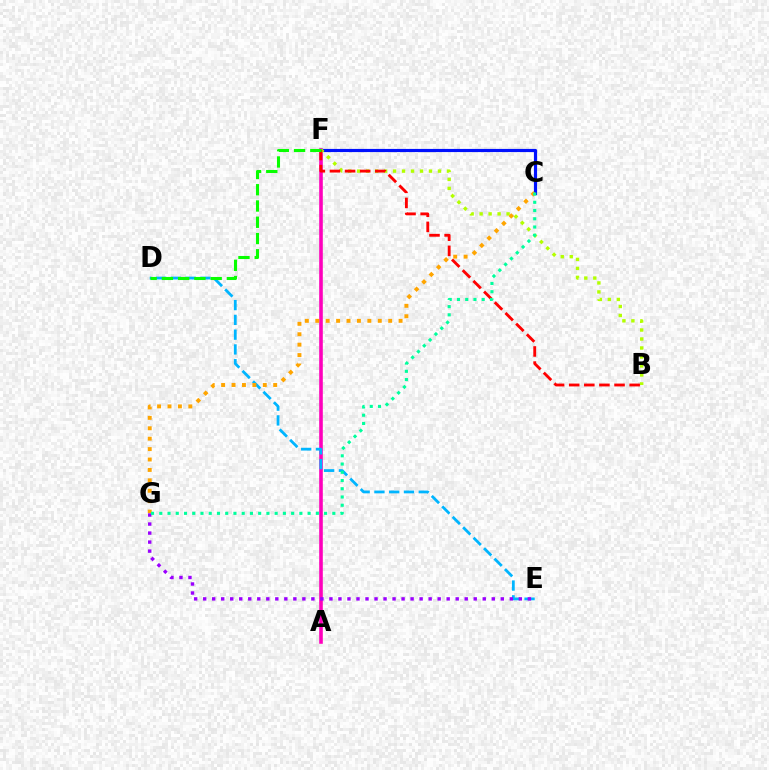{('A', 'F'): [{'color': '#ff00bd', 'line_style': 'solid', 'thickness': 2.6}], ('C', 'F'): [{'color': '#0010ff', 'line_style': 'solid', 'thickness': 2.28}], ('D', 'E'): [{'color': '#00b5ff', 'line_style': 'dashed', 'thickness': 2.01}], ('B', 'F'): [{'color': '#b3ff00', 'line_style': 'dotted', 'thickness': 2.44}, {'color': '#ff0000', 'line_style': 'dashed', 'thickness': 2.05}], ('D', 'F'): [{'color': '#08ff00', 'line_style': 'dashed', 'thickness': 2.21}], ('C', 'G'): [{'color': '#ffa500', 'line_style': 'dotted', 'thickness': 2.83}, {'color': '#00ff9d', 'line_style': 'dotted', 'thickness': 2.24}], ('E', 'G'): [{'color': '#9b00ff', 'line_style': 'dotted', 'thickness': 2.45}]}